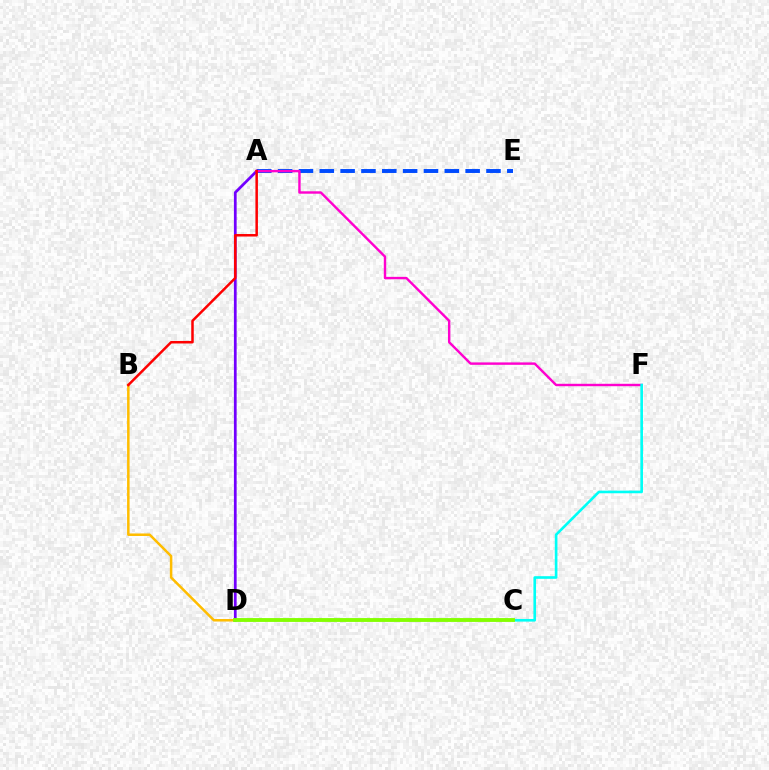{('B', 'D'): [{'color': '#ffbd00', 'line_style': 'solid', 'thickness': 1.81}], ('C', 'D'): [{'color': '#00ff39', 'line_style': 'dashed', 'thickness': 1.57}, {'color': '#84ff00', 'line_style': 'solid', 'thickness': 2.77}], ('A', 'D'): [{'color': '#7200ff', 'line_style': 'solid', 'thickness': 1.98}], ('A', 'E'): [{'color': '#004bff', 'line_style': 'dashed', 'thickness': 2.83}], ('A', 'F'): [{'color': '#ff00cf', 'line_style': 'solid', 'thickness': 1.74}], ('C', 'F'): [{'color': '#00fff6', 'line_style': 'solid', 'thickness': 1.9}], ('A', 'B'): [{'color': '#ff0000', 'line_style': 'solid', 'thickness': 1.81}]}